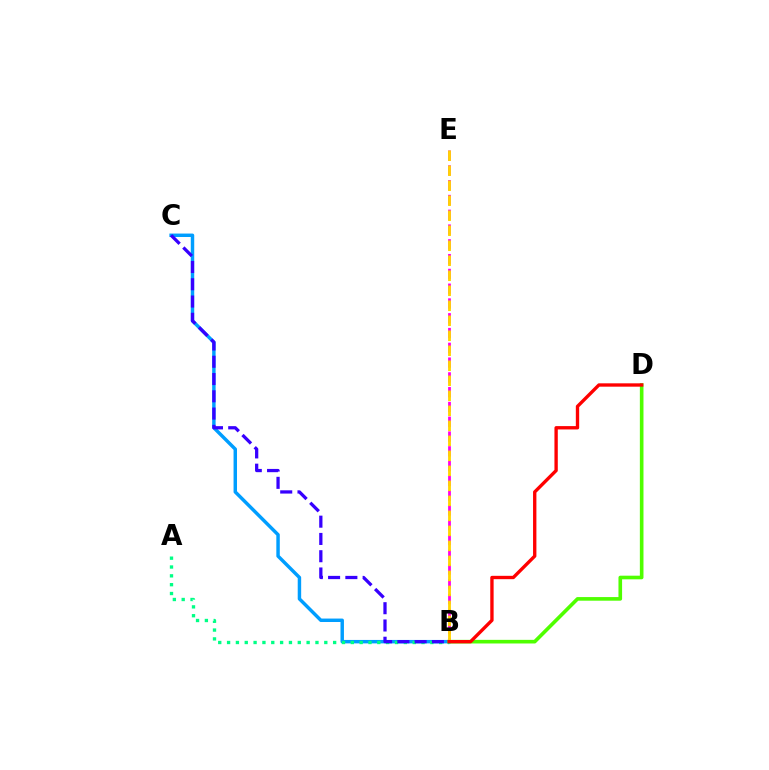{('B', 'C'): [{'color': '#009eff', 'line_style': 'solid', 'thickness': 2.48}, {'color': '#3700ff', 'line_style': 'dashed', 'thickness': 2.35}], ('B', 'D'): [{'color': '#4fff00', 'line_style': 'solid', 'thickness': 2.61}, {'color': '#ff0000', 'line_style': 'solid', 'thickness': 2.41}], ('B', 'E'): [{'color': '#ff00ed', 'line_style': 'dashed', 'thickness': 2.01}, {'color': '#ffd500', 'line_style': 'dashed', 'thickness': 2.04}], ('A', 'B'): [{'color': '#00ff86', 'line_style': 'dotted', 'thickness': 2.4}]}